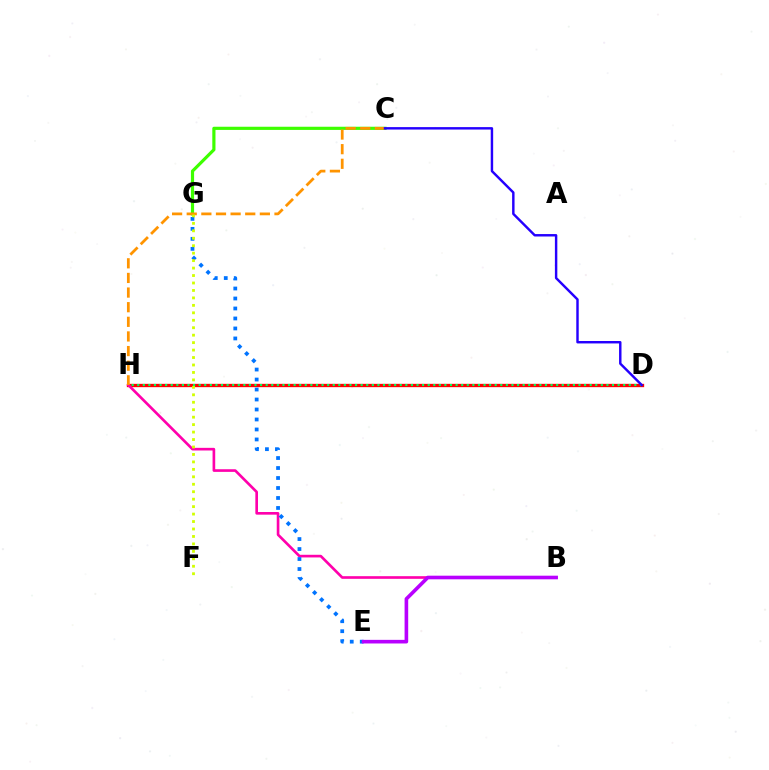{('D', 'H'): [{'color': '#00fff6', 'line_style': 'solid', 'thickness': 1.92}, {'color': '#ff0000', 'line_style': 'solid', 'thickness': 2.4}, {'color': '#00ff5c', 'line_style': 'dotted', 'thickness': 1.52}], ('B', 'H'): [{'color': '#ff00ac', 'line_style': 'solid', 'thickness': 1.91}], ('E', 'G'): [{'color': '#0074ff', 'line_style': 'dotted', 'thickness': 2.71}], ('B', 'E'): [{'color': '#b900ff', 'line_style': 'solid', 'thickness': 2.61}], ('C', 'G'): [{'color': '#3dff00', 'line_style': 'solid', 'thickness': 2.29}], ('C', 'H'): [{'color': '#ff9400', 'line_style': 'dashed', 'thickness': 1.99}], ('F', 'G'): [{'color': '#d1ff00', 'line_style': 'dotted', 'thickness': 2.03}], ('C', 'D'): [{'color': '#2500ff', 'line_style': 'solid', 'thickness': 1.75}]}